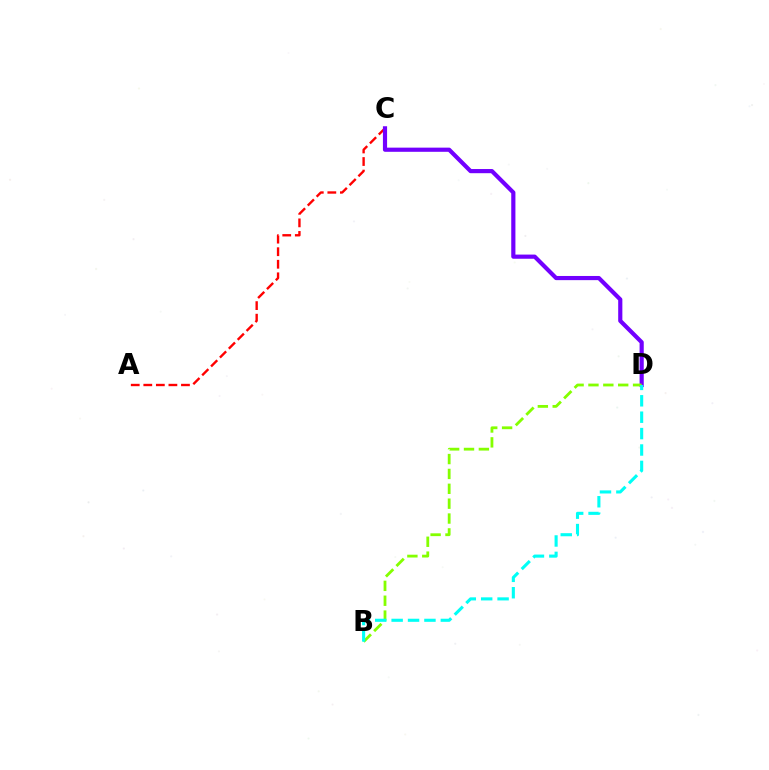{('A', 'C'): [{'color': '#ff0000', 'line_style': 'dashed', 'thickness': 1.71}], ('C', 'D'): [{'color': '#7200ff', 'line_style': 'solid', 'thickness': 3.0}], ('B', 'D'): [{'color': '#84ff00', 'line_style': 'dashed', 'thickness': 2.02}, {'color': '#00fff6', 'line_style': 'dashed', 'thickness': 2.23}]}